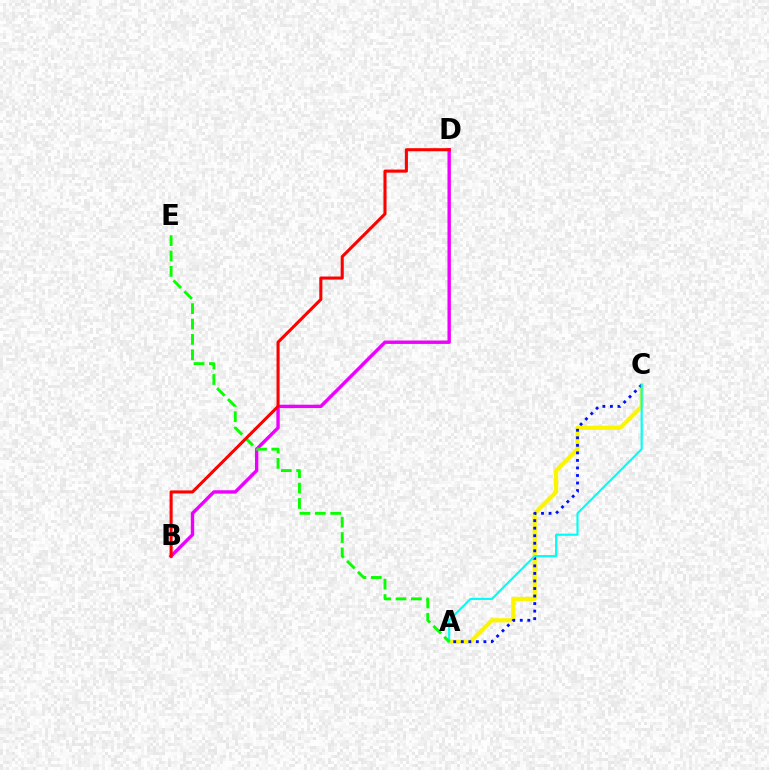{('A', 'C'): [{'color': '#fcf500', 'line_style': 'solid', 'thickness': 3.0}, {'color': '#0010ff', 'line_style': 'dotted', 'thickness': 2.05}, {'color': '#00fff6', 'line_style': 'solid', 'thickness': 1.55}], ('B', 'D'): [{'color': '#ee00ff', 'line_style': 'solid', 'thickness': 2.44}, {'color': '#ff0000', 'line_style': 'solid', 'thickness': 2.21}], ('A', 'E'): [{'color': '#08ff00', 'line_style': 'dashed', 'thickness': 2.09}]}